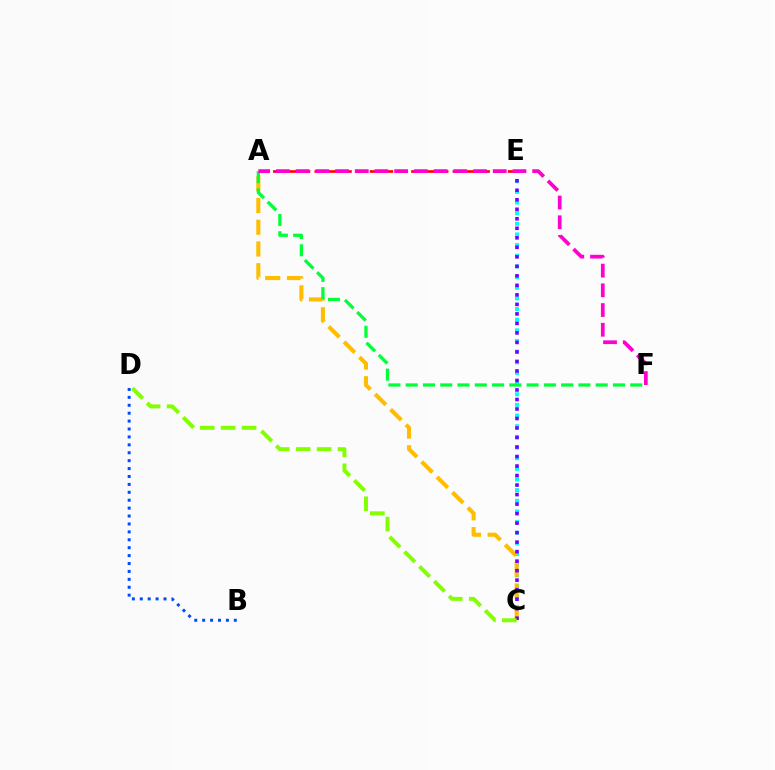{('C', 'E'): [{'color': '#00fff6', 'line_style': 'dotted', 'thickness': 2.89}, {'color': '#7200ff', 'line_style': 'dotted', 'thickness': 2.58}], ('A', 'C'): [{'color': '#ffbd00', 'line_style': 'dashed', 'thickness': 2.95}], ('A', 'E'): [{'color': '#ff0000', 'line_style': 'dashed', 'thickness': 1.88}], ('A', 'F'): [{'color': '#00ff39', 'line_style': 'dashed', 'thickness': 2.35}, {'color': '#ff00cf', 'line_style': 'dashed', 'thickness': 2.68}], ('C', 'D'): [{'color': '#84ff00', 'line_style': 'dashed', 'thickness': 2.85}], ('B', 'D'): [{'color': '#004bff', 'line_style': 'dotted', 'thickness': 2.15}]}